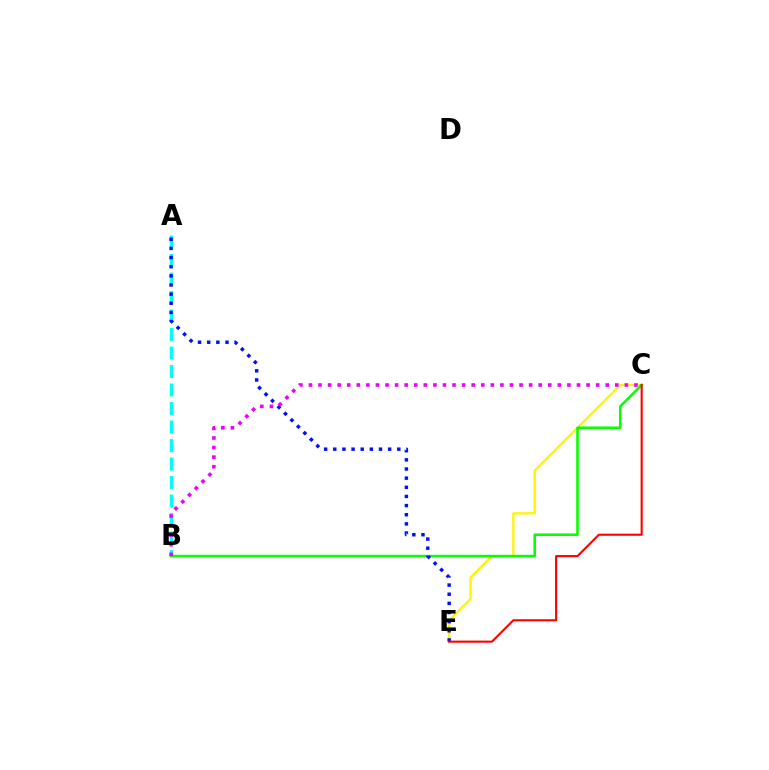{('C', 'E'): [{'color': '#fcf500', 'line_style': 'solid', 'thickness': 1.64}, {'color': '#ff0000', 'line_style': 'solid', 'thickness': 1.51}], ('A', 'B'): [{'color': '#00fff6', 'line_style': 'dashed', 'thickness': 2.51}], ('B', 'C'): [{'color': '#08ff00', 'line_style': 'solid', 'thickness': 1.87}, {'color': '#ee00ff', 'line_style': 'dotted', 'thickness': 2.6}], ('A', 'E'): [{'color': '#0010ff', 'line_style': 'dotted', 'thickness': 2.48}]}